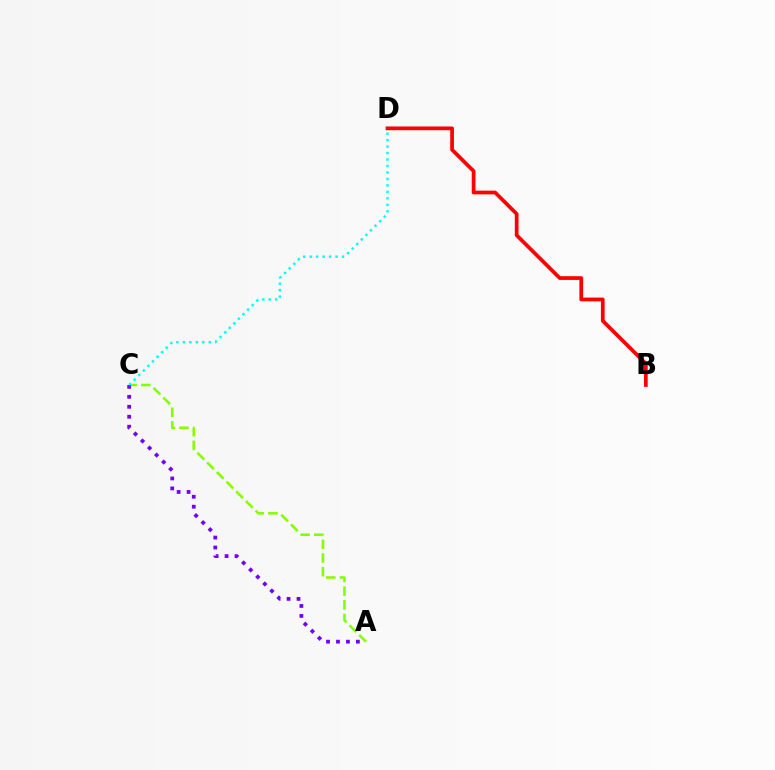{('A', 'C'): [{'color': '#84ff00', 'line_style': 'dashed', 'thickness': 1.86}, {'color': '#7200ff', 'line_style': 'dotted', 'thickness': 2.7}], ('B', 'D'): [{'color': '#ff0000', 'line_style': 'solid', 'thickness': 2.69}], ('C', 'D'): [{'color': '#00fff6', 'line_style': 'dotted', 'thickness': 1.76}]}